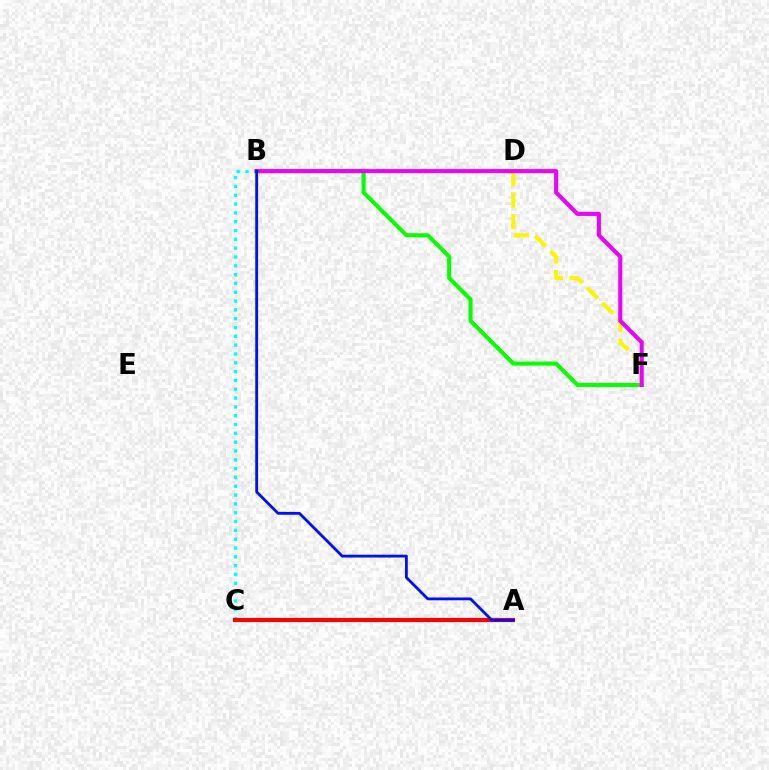{('B', 'F'): [{'color': '#08ff00', 'line_style': 'solid', 'thickness': 2.93}, {'color': '#ee00ff', 'line_style': 'solid', 'thickness': 2.93}], ('B', 'C'): [{'color': '#00fff6', 'line_style': 'dotted', 'thickness': 2.4}], ('D', 'F'): [{'color': '#fcf500', 'line_style': 'dashed', 'thickness': 2.92}], ('A', 'C'): [{'color': '#ff0000', 'line_style': 'solid', 'thickness': 2.98}], ('A', 'B'): [{'color': '#0010ff', 'line_style': 'solid', 'thickness': 2.03}]}